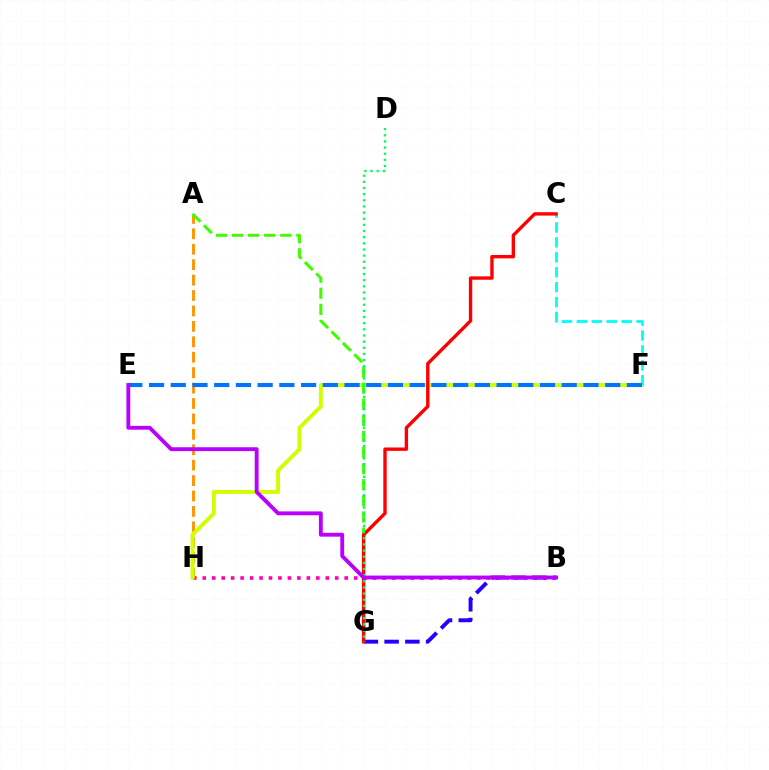{('B', 'H'): [{'color': '#ff00ac', 'line_style': 'dotted', 'thickness': 2.57}], ('A', 'H'): [{'color': '#ff9400', 'line_style': 'dashed', 'thickness': 2.1}], ('F', 'H'): [{'color': '#d1ff00', 'line_style': 'solid', 'thickness': 2.81}], ('C', 'F'): [{'color': '#00fff6', 'line_style': 'dashed', 'thickness': 2.03}], ('A', 'G'): [{'color': '#3dff00', 'line_style': 'dashed', 'thickness': 2.19}], ('B', 'G'): [{'color': '#2500ff', 'line_style': 'dashed', 'thickness': 2.82}], ('E', 'F'): [{'color': '#0074ff', 'line_style': 'dashed', 'thickness': 2.95}], ('C', 'G'): [{'color': '#ff0000', 'line_style': 'solid', 'thickness': 2.43}], ('D', 'G'): [{'color': '#00ff5c', 'line_style': 'dotted', 'thickness': 1.67}], ('B', 'E'): [{'color': '#b900ff', 'line_style': 'solid', 'thickness': 2.78}]}